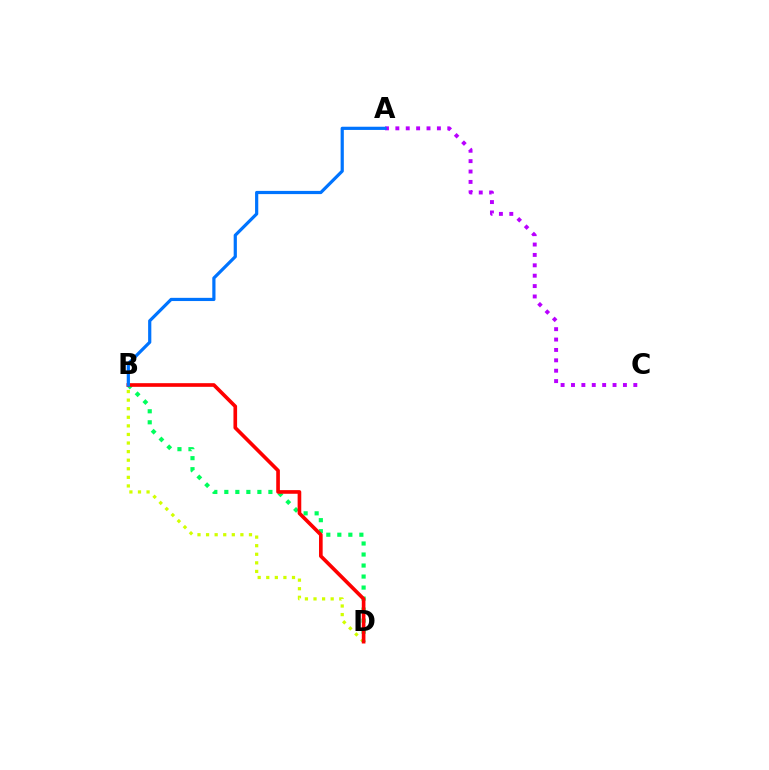{('B', 'D'): [{'color': '#d1ff00', 'line_style': 'dotted', 'thickness': 2.33}, {'color': '#00ff5c', 'line_style': 'dotted', 'thickness': 2.99}, {'color': '#ff0000', 'line_style': 'solid', 'thickness': 2.63}], ('A', 'C'): [{'color': '#b900ff', 'line_style': 'dotted', 'thickness': 2.82}], ('A', 'B'): [{'color': '#0074ff', 'line_style': 'solid', 'thickness': 2.3}]}